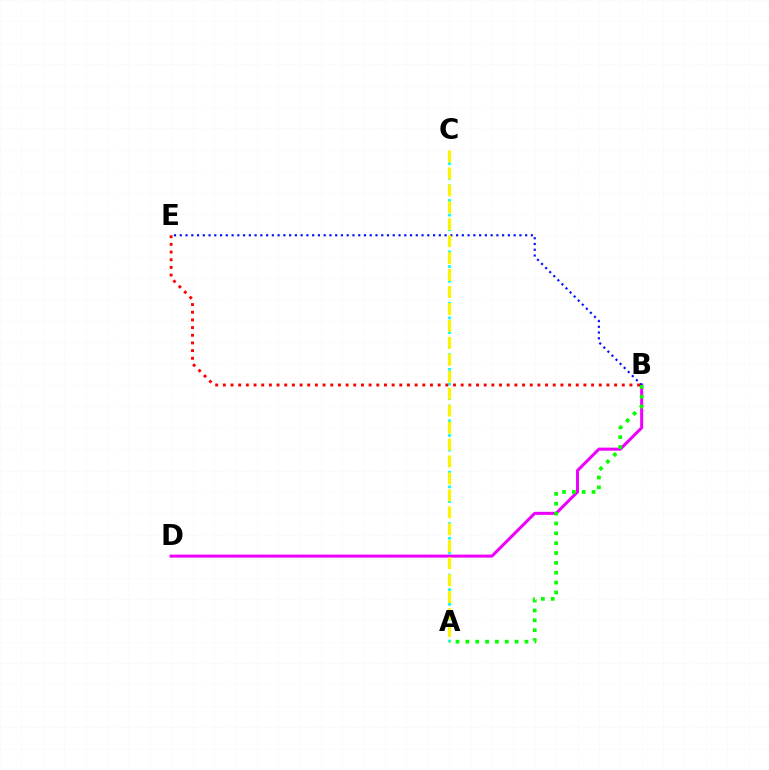{('B', 'D'): [{'color': '#ee00ff', 'line_style': 'solid', 'thickness': 2.19}], ('A', 'C'): [{'color': '#00fff6', 'line_style': 'dotted', 'thickness': 2.0}, {'color': '#fcf500', 'line_style': 'dashed', 'thickness': 2.3}], ('B', 'E'): [{'color': '#0010ff', 'line_style': 'dotted', 'thickness': 1.56}, {'color': '#ff0000', 'line_style': 'dotted', 'thickness': 2.08}], ('A', 'B'): [{'color': '#08ff00', 'line_style': 'dotted', 'thickness': 2.68}]}